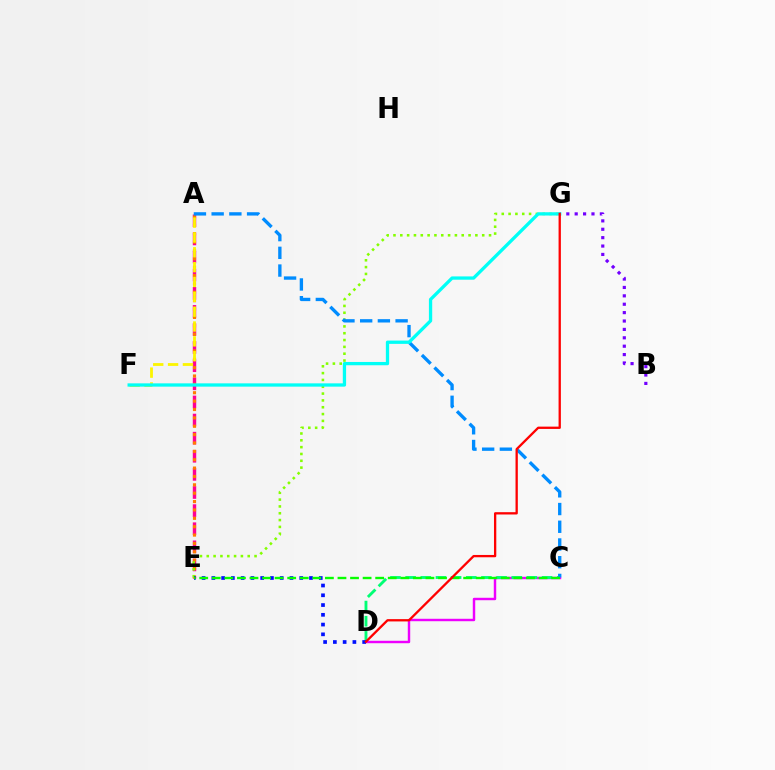{('C', 'D'): [{'color': '#ee00ff', 'line_style': 'solid', 'thickness': 1.76}, {'color': '#00ff74', 'line_style': 'dashed', 'thickness': 2.06}], ('A', 'E'): [{'color': '#ff0094', 'line_style': 'dashed', 'thickness': 2.46}, {'color': '#ff7c00', 'line_style': 'dotted', 'thickness': 2.27}], ('B', 'G'): [{'color': '#7200ff', 'line_style': 'dotted', 'thickness': 2.28}], ('E', 'G'): [{'color': '#84ff00', 'line_style': 'dotted', 'thickness': 1.85}], ('A', 'C'): [{'color': '#008cff', 'line_style': 'dashed', 'thickness': 2.41}], ('A', 'F'): [{'color': '#fcf500', 'line_style': 'dashed', 'thickness': 2.02}], ('D', 'E'): [{'color': '#0010ff', 'line_style': 'dotted', 'thickness': 2.65}], ('C', 'E'): [{'color': '#08ff00', 'line_style': 'dashed', 'thickness': 1.71}], ('F', 'G'): [{'color': '#00fff6', 'line_style': 'solid', 'thickness': 2.37}], ('D', 'G'): [{'color': '#ff0000', 'line_style': 'solid', 'thickness': 1.66}]}